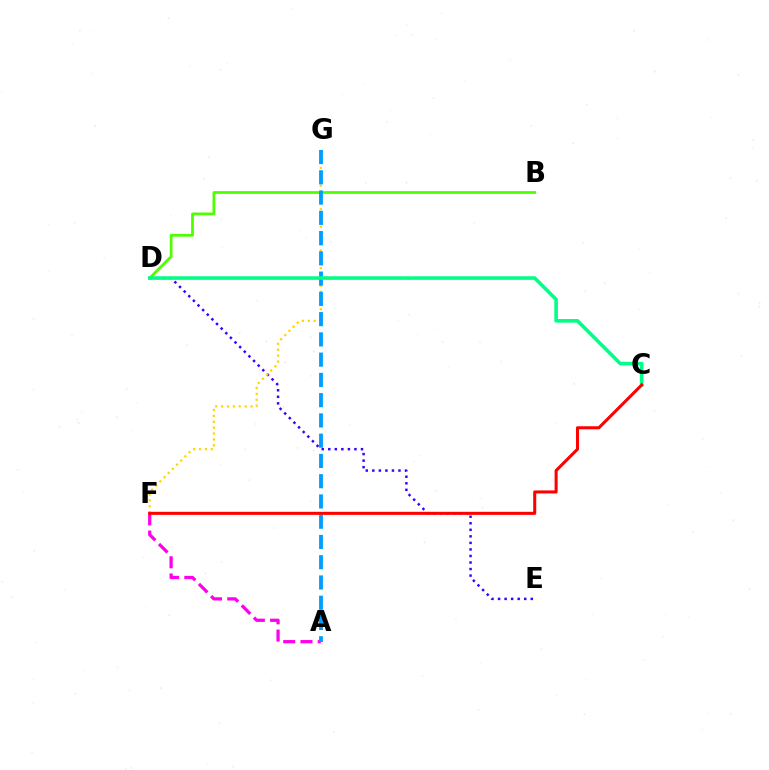{('D', 'E'): [{'color': '#3700ff', 'line_style': 'dotted', 'thickness': 1.78}], ('A', 'F'): [{'color': '#ff00ed', 'line_style': 'dashed', 'thickness': 2.34}], ('F', 'G'): [{'color': '#ffd500', 'line_style': 'dotted', 'thickness': 1.6}], ('B', 'D'): [{'color': '#4fff00', 'line_style': 'solid', 'thickness': 1.99}], ('A', 'G'): [{'color': '#009eff', 'line_style': 'dashed', 'thickness': 2.75}], ('C', 'D'): [{'color': '#00ff86', 'line_style': 'solid', 'thickness': 2.59}], ('C', 'F'): [{'color': '#ff0000', 'line_style': 'solid', 'thickness': 2.19}]}